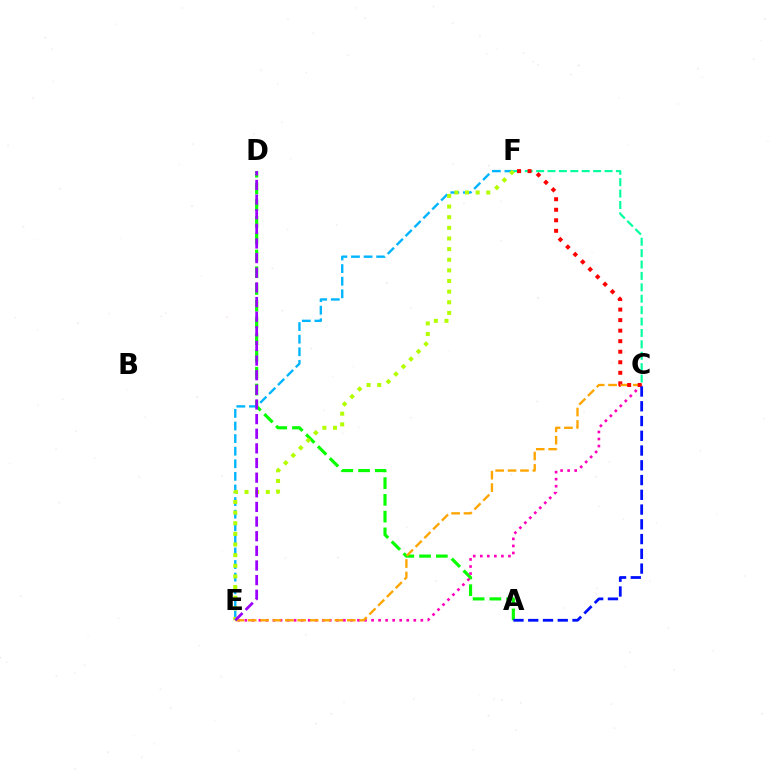{('A', 'D'): [{'color': '#08ff00', 'line_style': 'dashed', 'thickness': 2.28}], ('C', 'E'): [{'color': '#ff00bd', 'line_style': 'dotted', 'thickness': 1.91}, {'color': '#ffa500', 'line_style': 'dashed', 'thickness': 1.68}], ('C', 'F'): [{'color': '#00ff9d', 'line_style': 'dashed', 'thickness': 1.55}, {'color': '#ff0000', 'line_style': 'dotted', 'thickness': 2.86}], ('E', 'F'): [{'color': '#00b5ff', 'line_style': 'dashed', 'thickness': 1.71}, {'color': '#b3ff00', 'line_style': 'dotted', 'thickness': 2.89}], ('D', 'E'): [{'color': '#9b00ff', 'line_style': 'dashed', 'thickness': 1.99}], ('A', 'C'): [{'color': '#0010ff', 'line_style': 'dashed', 'thickness': 2.0}]}